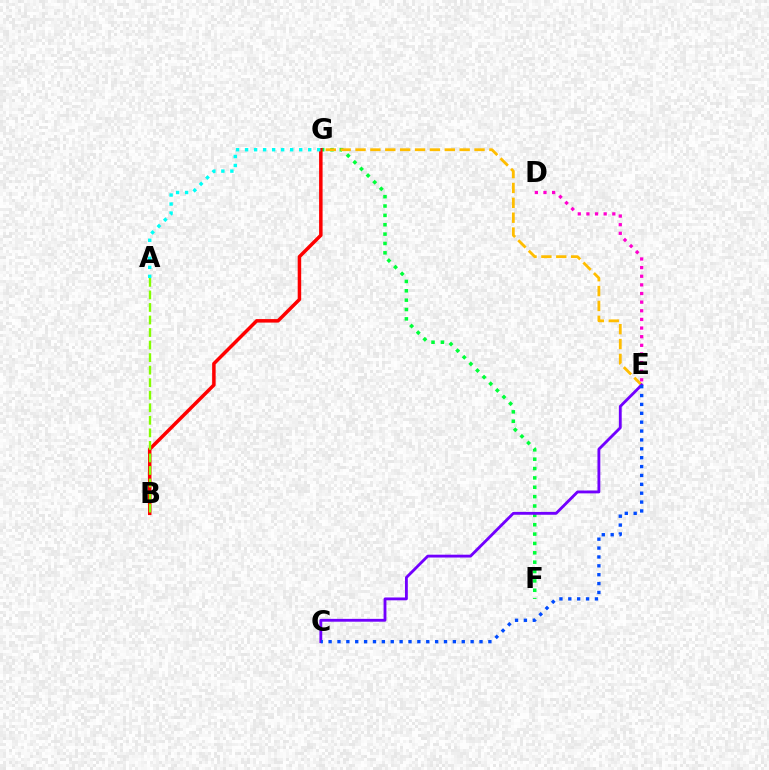{('F', 'G'): [{'color': '#00ff39', 'line_style': 'dotted', 'thickness': 2.54}], ('E', 'G'): [{'color': '#ffbd00', 'line_style': 'dashed', 'thickness': 2.02}], ('B', 'G'): [{'color': '#ff0000', 'line_style': 'solid', 'thickness': 2.52}], ('D', 'E'): [{'color': '#ff00cf', 'line_style': 'dotted', 'thickness': 2.35}], ('C', 'E'): [{'color': '#7200ff', 'line_style': 'solid', 'thickness': 2.05}, {'color': '#004bff', 'line_style': 'dotted', 'thickness': 2.41}], ('A', 'B'): [{'color': '#84ff00', 'line_style': 'dashed', 'thickness': 1.7}], ('A', 'G'): [{'color': '#00fff6', 'line_style': 'dotted', 'thickness': 2.45}]}